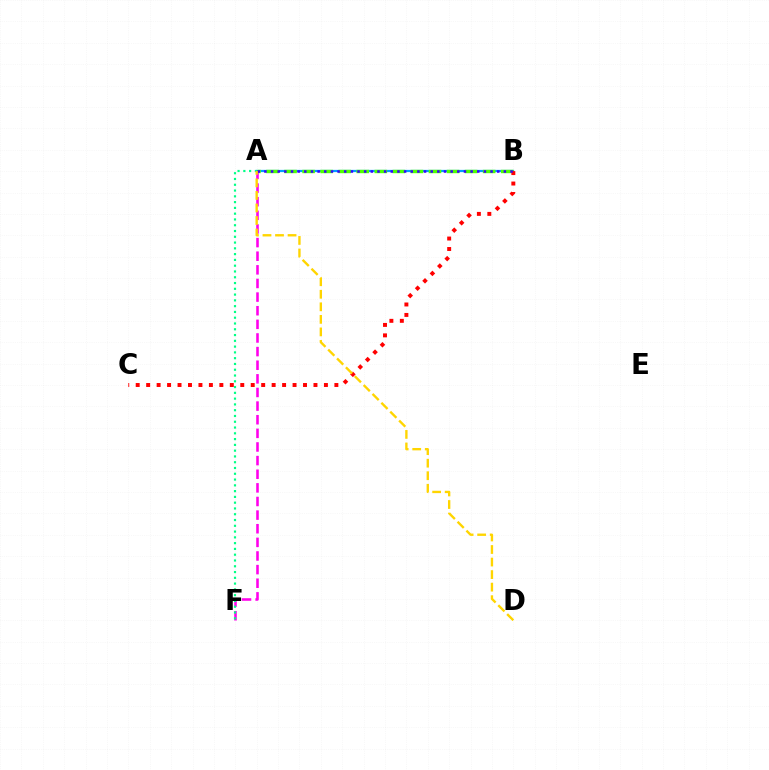{('A', 'B'): [{'color': '#009eff', 'line_style': 'solid', 'thickness': 1.61}, {'color': '#4fff00', 'line_style': 'dashed', 'thickness': 2.45}, {'color': '#3700ff', 'line_style': 'dotted', 'thickness': 1.81}], ('A', 'F'): [{'color': '#ff00ed', 'line_style': 'dashed', 'thickness': 1.85}, {'color': '#00ff86', 'line_style': 'dotted', 'thickness': 1.57}], ('B', 'C'): [{'color': '#ff0000', 'line_style': 'dotted', 'thickness': 2.84}], ('A', 'D'): [{'color': '#ffd500', 'line_style': 'dashed', 'thickness': 1.7}]}